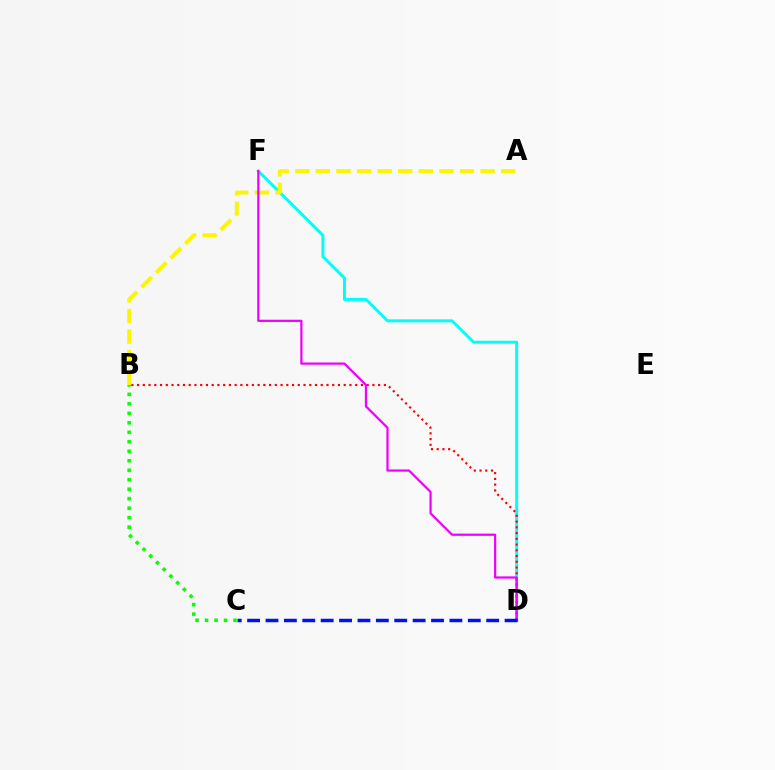{('D', 'F'): [{'color': '#00fff6', 'line_style': 'solid', 'thickness': 2.15}, {'color': '#ee00ff', 'line_style': 'solid', 'thickness': 1.6}], ('B', 'D'): [{'color': '#ff0000', 'line_style': 'dotted', 'thickness': 1.56}], ('A', 'B'): [{'color': '#fcf500', 'line_style': 'dashed', 'thickness': 2.8}], ('C', 'D'): [{'color': '#0010ff', 'line_style': 'dashed', 'thickness': 2.5}], ('B', 'C'): [{'color': '#08ff00', 'line_style': 'dotted', 'thickness': 2.58}]}